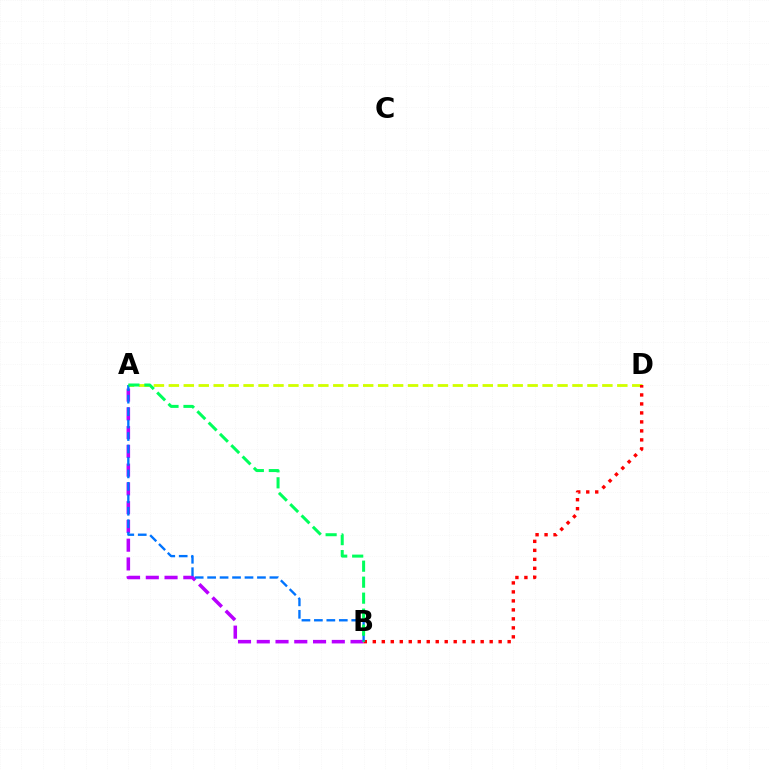{('A', 'B'): [{'color': '#b900ff', 'line_style': 'dashed', 'thickness': 2.55}, {'color': '#0074ff', 'line_style': 'dashed', 'thickness': 1.69}, {'color': '#00ff5c', 'line_style': 'dashed', 'thickness': 2.17}], ('A', 'D'): [{'color': '#d1ff00', 'line_style': 'dashed', 'thickness': 2.03}], ('B', 'D'): [{'color': '#ff0000', 'line_style': 'dotted', 'thickness': 2.44}]}